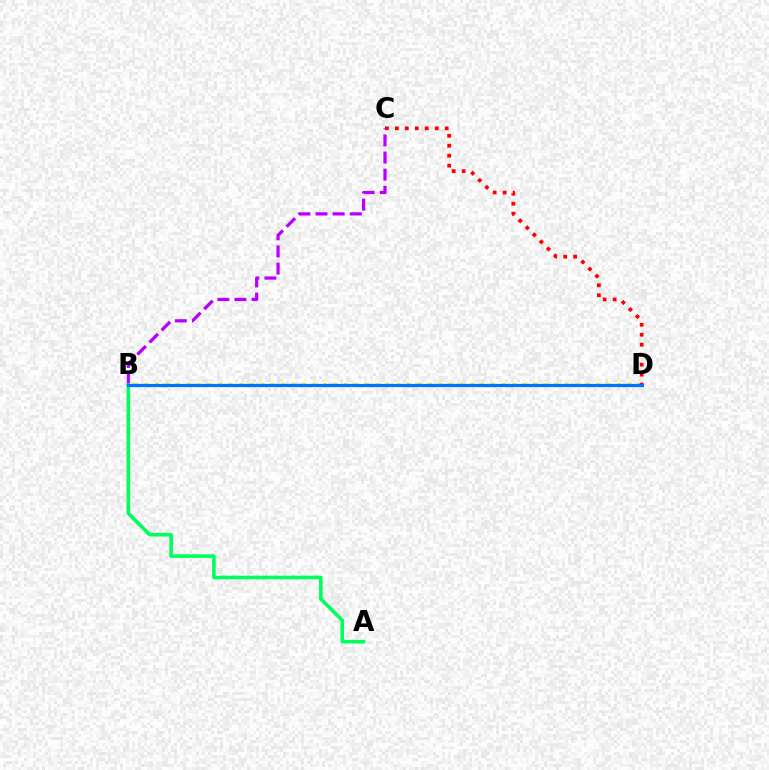{('B', 'D'): [{'color': '#d1ff00', 'line_style': 'dotted', 'thickness': 2.85}, {'color': '#0074ff', 'line_style': 'solid', 'thickness': 2.32}], ('C', 'D'): [{'color': '#ff0000', 'line_style': 'dotted', 'thickness': 2.71}], ('B', 'C'): [{'color': '#b900ff', 'line_style': 'dashed', 'thickness': 2.33}], ('A', 'B'): [{'color': '#00ff5c', 'line_style': 'solid', 'thickness': 2.6}]}